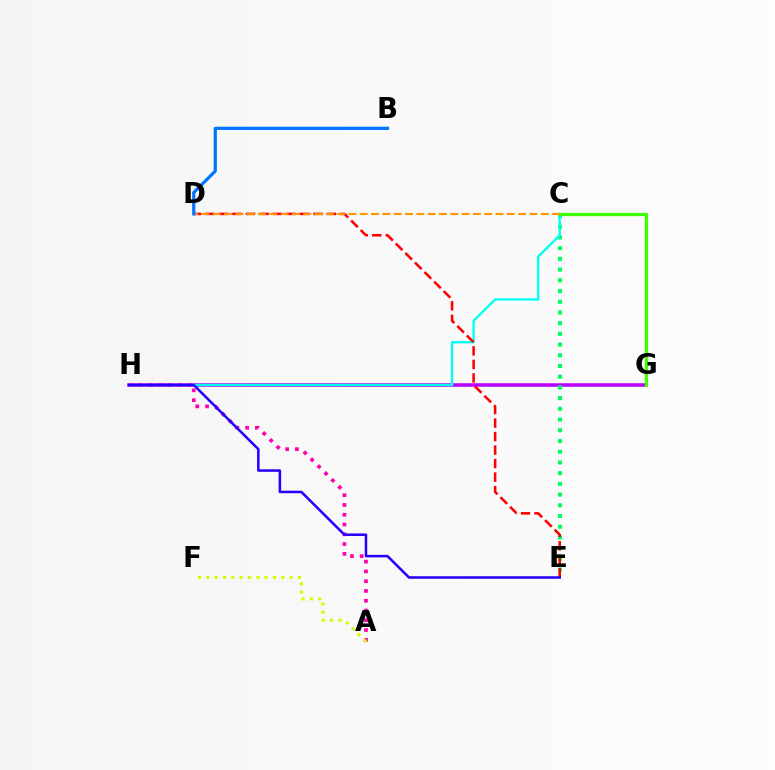{('G', 'H'): [{'color': '#b900ff', 'line_style': 'solid', 'thickness': 2.54}], ('C', 'E'): [{'color': '#00ff5c', 'line_style': 'dotted', 'thickness': 2.91}], ('C', 'H'): [{'color': '#00fff6', 'line_style': 'solid', 'thickness': 1.68}], ('C', 'G'): [{'color': '#3dff00', 'line_style': 'solid', 'thickness': 2.34}], ('D', 'E'): [{'color': '#ff0000', 'line_style': 'dashed', 'thickness': 1.84}], ('A', 'H'): [{'color': '#ff00ac', 'line_style': 'dotted', 'thickness': 2.66}], ('A', 'F'): [{'color': '#d1ff00', 'line_style': 'dotted', 'thickness': 2.26}], ('C', 'D'): [{'color': '#ff9400', 'line_style': 'dashed', 'thickness': 1.54}], ('B', 'D'): [{'color': '#0074ff', 'line_style': 'solid', 'thickness': 2.31}], ('E', 'H'): [{'color': '#2500ff', 'line_style': 'solid', 'thickness': 1.82}]}